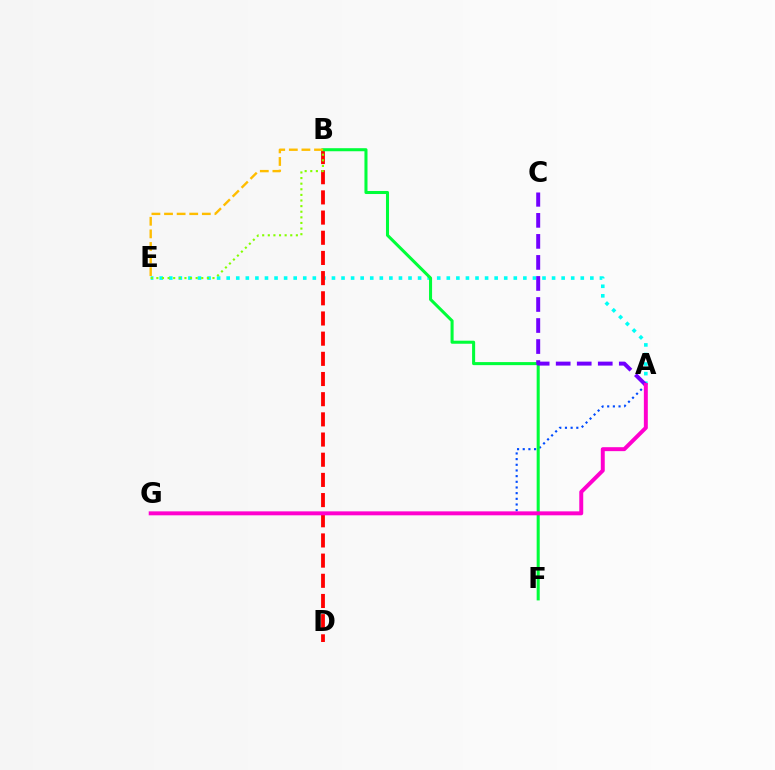{('A', 'G'): [{'color': '#004bff', 'line_style': 'dotted', 'thickness': 1.54}, {'color': '#ff00cf', 'line_style': 'solid', 'thickness': 2.84}], ('A', 'E'): [{'color': '#00fff6', 'line_style': 'dotted', 'thickness': 2.6}], ('B', 'D'): [{'color': '#ff0000', 'line_style': 'dashed', 'thickness': 2.74}], ('B', 'F'): [{'color': '#00ff39', 'line_style': 'solid', 'thickness': 2.19}], ('A', 'C'): [{'color': '#7200ff', 'line_style': 'dashed', 'thickness': 2.86}], ('B', 'E'): [{'color': '#84ff00', 'line_style': 'dotted', 'thickness': 1.52}, {'color': '#ffbd00', 'line_style': 'dashed', 'thickness': 1.71}]}